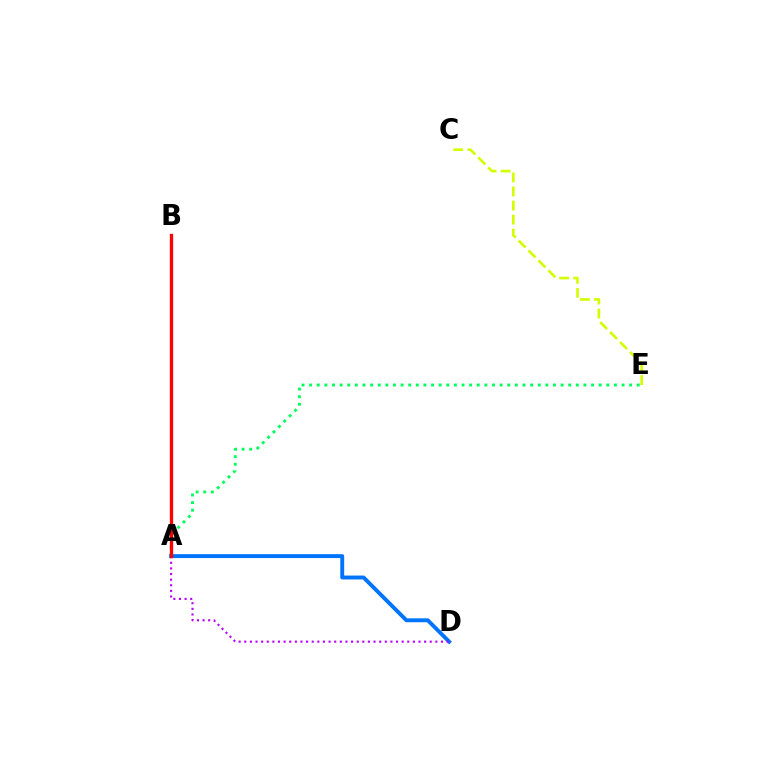{('A', 'E'): [{'color': '#00ff5c', 'line_style': 'dotted', 'thickness': 2.07}], ('A', 'D'): [{'color': '#0074ff', 'line_style': 'solid', 'thickness': 2.81}, {'color': '#b900ff', 'line_style': 'dotted', 'thickness': 1.53}], ('C', 'E'): [{'color': '#d1ff00', 'line_style': 'dashed', 'thickness': 1.91}], ('A', 'B'): [{'color': '#ff0000', 'line_style': 'solid', 'thickness': 2.39}]}